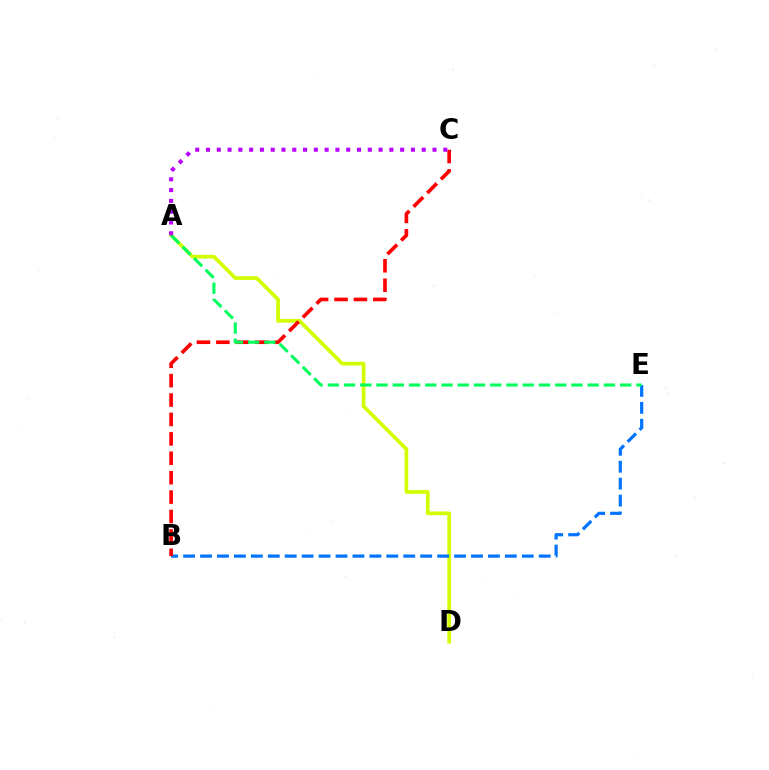{('A', 'D'): [{'color': '#d1ff00', 'line_style': 'solid', 'thickness': 2.66}], ('B', 'E'): [{'color': '#0074ff', 'line_style': 'dashed', 'thickness': 2.3}], ('B', 'C'): [{'color': '#ff0000', 'line_style': 'dashed', 'thickness': 2.64}], ('A', 'E'): [{'color': '#00ff5c', 'line_style': 'dashed', 'thickness': 2.21}], ('A', 'C'): [{'color': '#b900ff', 'line_style': 'dotted', 'thickness': 2.93}]}